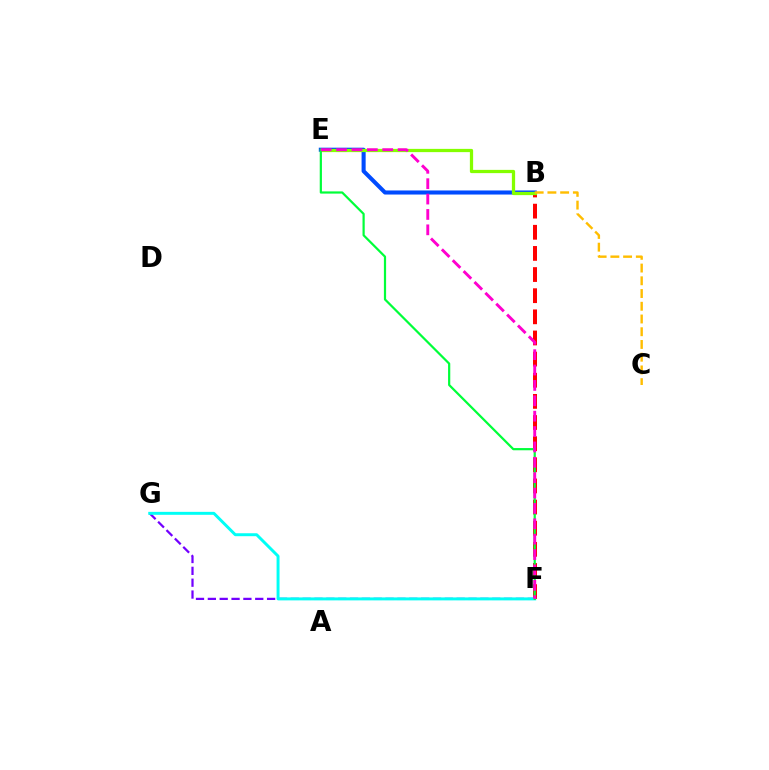{('B', 'E'): [{'color': '#004bff', 'line_style': 'solid', 'thickness': 2.93}, {'color': '#84ff00', 'line_style': 'solid', 'thickness': 2.34}], ('F', 'G'): [{'color': '#7200ff', 'line_style': 'dashed', 'thickness': 1.61}, {'color': '#00fff6', 'line_style': 'solid', 'thickness': 2.13}], ('B', 'F'): [{'color': '#ff0000', 'line_style': 'dashed', 'thickness': 2.87}], ('E', 'F'): [{'color': '#00ff39', 'line_style': 'solid', 'thickness': 1.59}, {'color': '#ff00cf', 'line_style': 'dashed', 'thickness': 2.09}], ('B', 'C'): [{'color': '#ffbd00', 'line_style': 'dashed', 'thickness': 1.73}]}